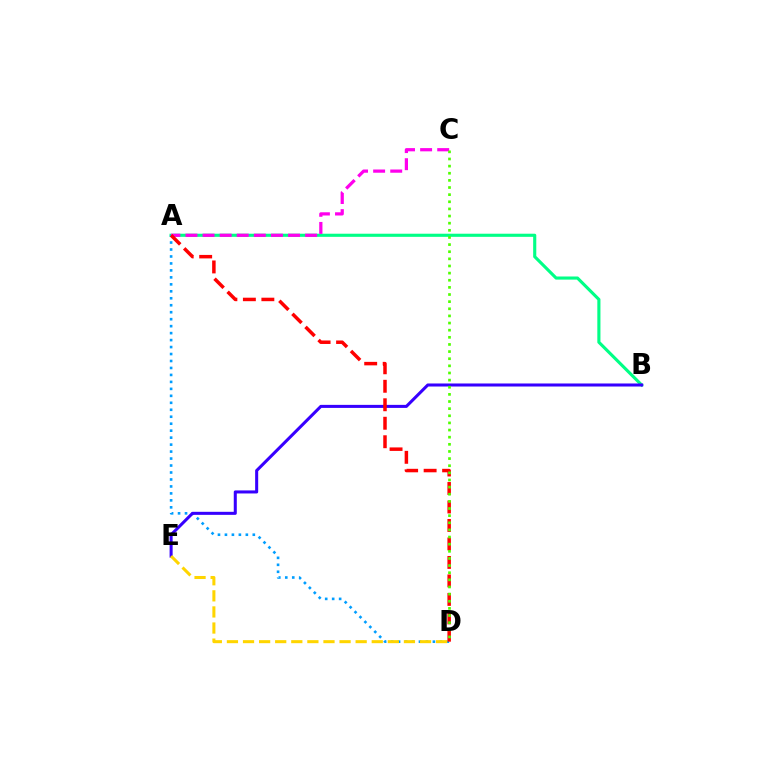{('A', 'B'): [{'color': '#00ff86', 'line_style': 'solid', 'thickness': 2.25}], ('A', 'D'): [{'color': '#009eff', 'line_style': 'dotted', 'thickness': 1.89}, {'color': '#ff0000', 'line_style': 'dashed', 'thickness': 2.51}], ('A', 'C'): [{'color': '#ff00ed', 'line_style': 'dashed', 'thickness': 2.32}], ('B', 'E'): [{'color': '#3700ff', 'line_style': 'solid', 'thickness': 2.19}], ('C', 'D'): [{'color': '#4fff00', 'line_style': 'dotted', 'thickness': 1.94}], ('D', 'E'): [{'color': '#ffd500', 'line_style': 'dashed', 'thickness': 2.19}]}